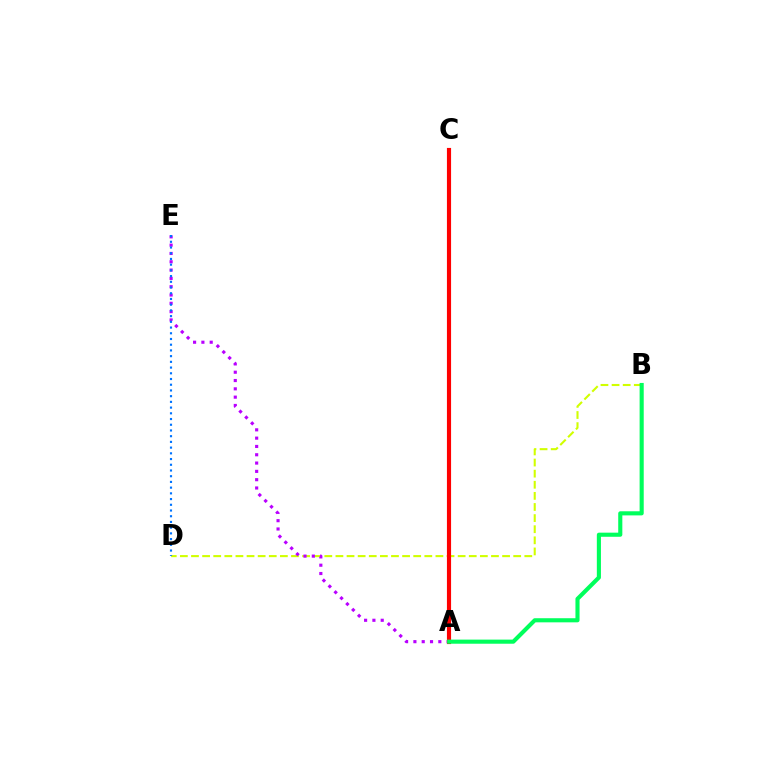{('B', 'D'): [{'color': '#d1ff00', 'line_style': 'dashed', 'thickness': 1.51}], ('A', 'E'): [{'color': '#b900ff', 'line_style': 'dotted', 'thickness': 2.26}], ('D', 'E'): [{'color': '#0074ff', 'line_style': 'dotted', 'thickness': 1.55}], ('A', 'C'): [{'color': '#ff0000', 'line_style': 'solid', 'thickness': 2.99}], ('A', 'B'): [{'color': '#00ff5c', 'line_style': 'solid', 'thickness': 2.96}]}